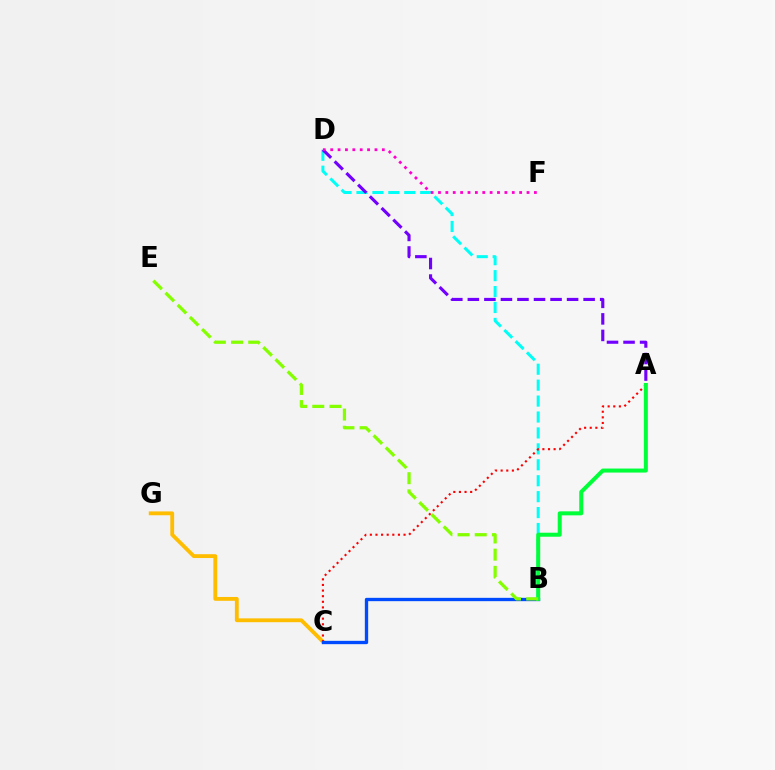{('C', 'G'): [{'color': '#ffbd00', 'line_style': 'solid', 'thickness': 2.76}], ('B', 'D'): [{'color': '#00fff6', 'line_style': 'dashed', 'thickness': 2.16}], ('A', 'D'): [{'color': '#7200ff', 'line_style': 'dashed', 'thickness': 2.25}], ('A', 'C'): [{'color': '#ff0000', 'line_style': 'dotted', 'thickness': 1.53}], ('B', 'C'): [{'color': '#004bff', 'line_style': 'solid', 'thickness': 2.4}], ('D', 'F'): [{'color': '#ff00cf', 'line_style': 'dotted', 'thickness': 2.0}], ('A', 'B'): [{'color': '#00ff39', 'line_style': 'solid', 'thickness': 2.89}], ('B', 'E'): [{'color': '#84ff00', 'line_style': 'dashed', 'thickness': 2.33}]}